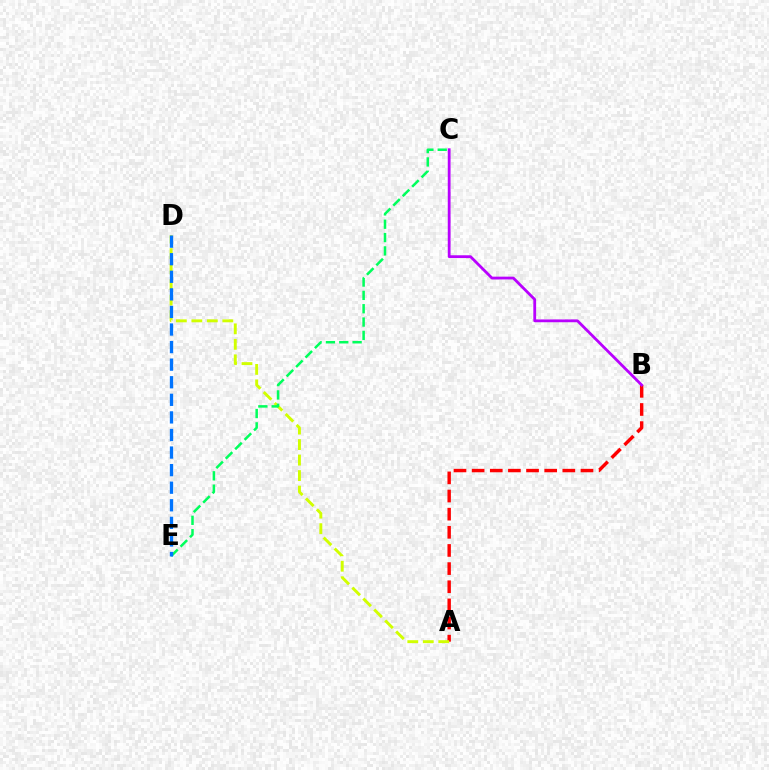{('A', 'B'): [{'color': '#ff0000', 'line_style': 'dashed', 'thickness': 2.46}], ('A', 'D'): [{'color': '#d1ff00', 'line_style': 'dashed', 'thickness': 2.1}], ('C', 'E'): [{'color': '#00ff5c', 'line_style': 'dashed', 'thickness': 1.81}], ('D', 'E'): [{'color': '#0074ff', 'line_style': 'dashed', 'thickness': 2.39}], ('B', 'C'): [{'color': '#b900ff', 'line_style': 'solid', 'thickness': 2.02}]}